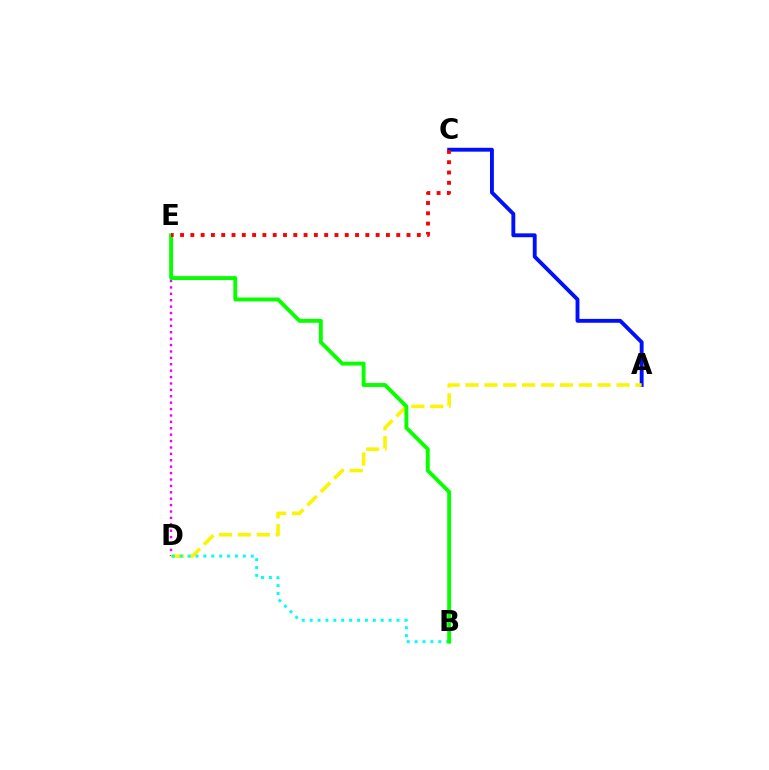{('D', 'E'): [{'color': '#ee00ff', 'line_style': 'dotted', 'thickness': 1.74}], ('A', 'C'): [{'color': '#0010ff', 'line_style': 'solid', 'thickness': 2.79}], ('A', 'D'): [{'color': '#fcf500', 'line_style': 'dashed', 'thickness': 2.56}], ('B', 'D'): [{'color': '#00fff6', 'line_style': 'dotted', 'thickness': 2.15}], ('B', 'E'): [{'color': '#08ff00', 'line_style': 'solid', 'thickness': 2.81}], ('C', 'E'): [{'color': '#ff0000', 'line_style': 'dotted', 'thickness': 2.8}]}